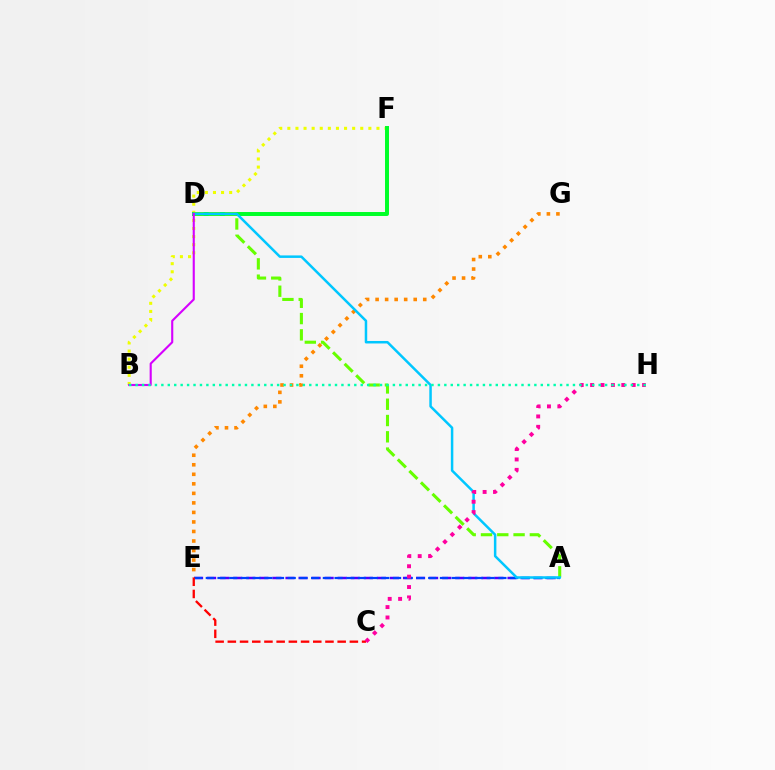{('E', 'G'): [{'color': '#ff8800', 'line_style': 'dotted', 'thickness': 2.59}], ('B', 'F'): [{'color': '#eeff00', 'line_style': 'dotted', 'thickness': 2.2}], ('A', 'E'): [{'color': '#4f00ff', 'line_style': 'dashed', 'thickness': 1.77}, {'color': '#003fff', 'line_style': 'dashed', 'thickness': 1.59}], ('D', 'F'): [{'color': '#00ff27', 'line_style': 'solid', 'thickness': 2.86}], ('A', 'D'): [{'color': '#66ff00', 'line_style': 'dashed', 'thickness': 2.21}, {'color': '#00c7ff', 'line_style': 'solid', 'thickness': 1.8}], ('B', 'D'): [{'color': '#d600ff', 'line_style': 'solid', 'thickness': 1.52}], ('C', 'E'): [{'color': '#ff0000', 'line_style': 'dashed', 'thickness': 1.66}], ('C', 'H'): [{'color': '#ff00a0', 'line_style': 'dotted', 'thickness': 2.82}], ('B', 'H'): [{'color': '#00ffaf', 'line_style': 'dotted', 'thickness': 1.75}]}